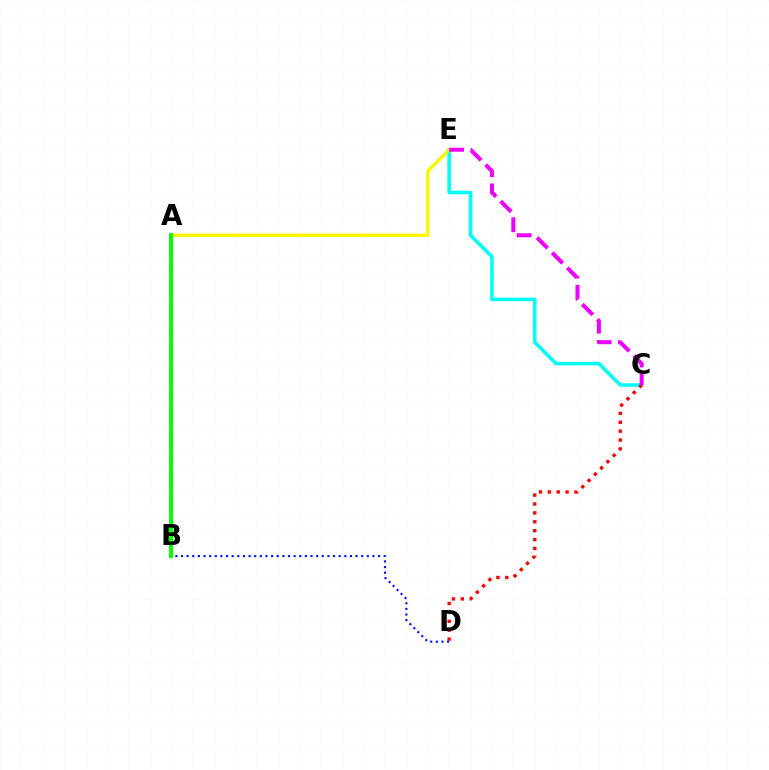{('C', 'E'): [{'color': '#00fff6', 'line_style': 'solid', 'thickness': 2.58}, {'color': '#ee00ff', 'line_style': 'dashed', 'thickness': 2.9}], ('B', 'D'): [{'color': '#0010ff', 'line_style': 'dotted', 'thickness': 1.53}], ('C', 'D'): [{'color': '#ff0000', 'line_style': 'dotted', 'thickness': 2.42}], ('A', 'E'): [{'color': '#fcf500', 'line_style': 'solid', 'thickness': 2.43}], ('A', 'B'): [{'color': '#08ff00', 'line_style': 'solid', 'thickness': 2.88}]}